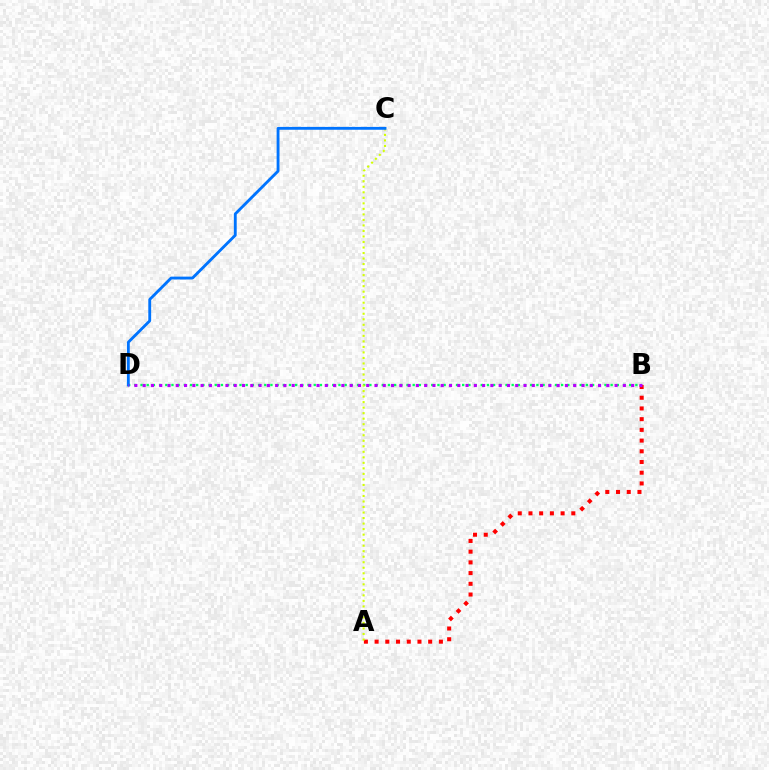{('A', 'B'): [{'color': '#ff0000', 'line_style': 'dotted', 'thickness': 2.91}], ('B', 'D'): [{'color': '#00ff5c', 'line_style': 'dotted', 'thickness': 1.68}, {'color': '#b900ff', 'line_style': 'dotted', 'thickness': 2.25}], ('A', 'C'): [{'color': '#d1ff00', 'line_style': 'dotted', 'thickness': 1.5}], ('C', 'D'): [{'color': '#0074ff', 'line_style': 'solid', 'thickness': 2.05}]}